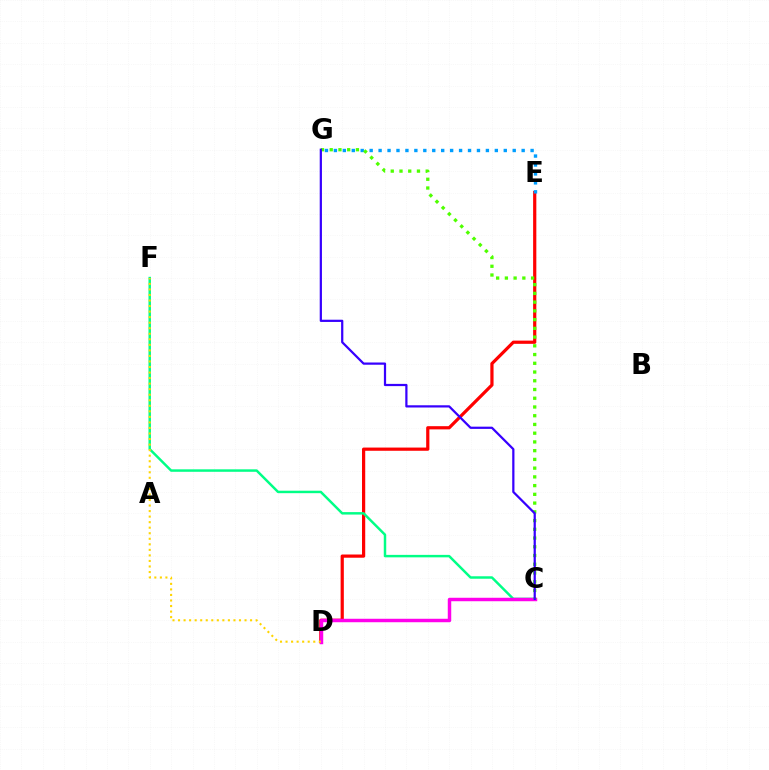{('D', 'E'): [{'color': '#ff0000', 'line_style': 'solid', 'thickness': 2.31}], ('C', 'F'): [{'color': '#00ff86', 'line_style': 'solid', 'thickness': 1.78}], ('C', 'D'): [{'color': '#ff00ed', 'line_style': 'solid', 'thickness': 2.49}], ('E', 'G'): [{'color': '#009eff', 'line_style': 'dotted', 'thickness': 2.43}], ('C', 'G'): [{'color': '#4fff00', 'line_style': 'dotted', 'thickness': 2.37}, {'color': '#3700ff', 'line_style': 'solid', 'thickness': 1.61}], ('D', 'F'): [{'color': '#ffd500', 'line_style': 'dotted', 'thickness': 1.51}]}